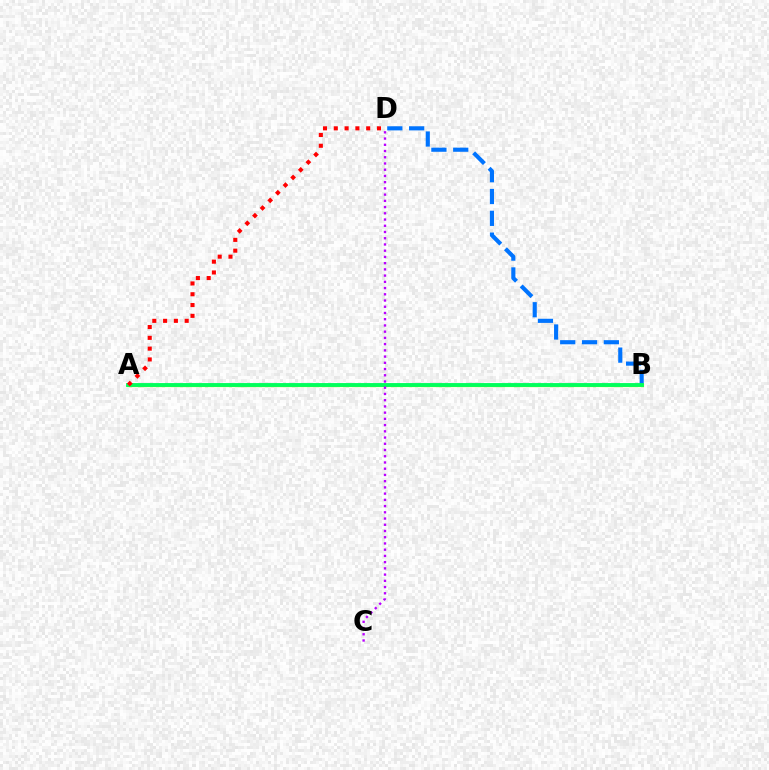{('B', 'D'): [{'color': '#0074ff', 'line_style': 'dashed', 'thickness': 2.96}], ('A', 'B'): [{'color': '#d1ff00', 'line_style': 'solid', 'thickness': 2.31}, {'color': '#00ff5c', 'line_style': 'solid', 'thickness': 2.78}], ('C', 'D'): [{'color': '#b900ff', 'line_style': 'dotted', 'thickness': 1.69}], ('A', 'D'): [{'color': '#ff0000', 'line_style': 'dotted', 'thickness': 2.93}]}